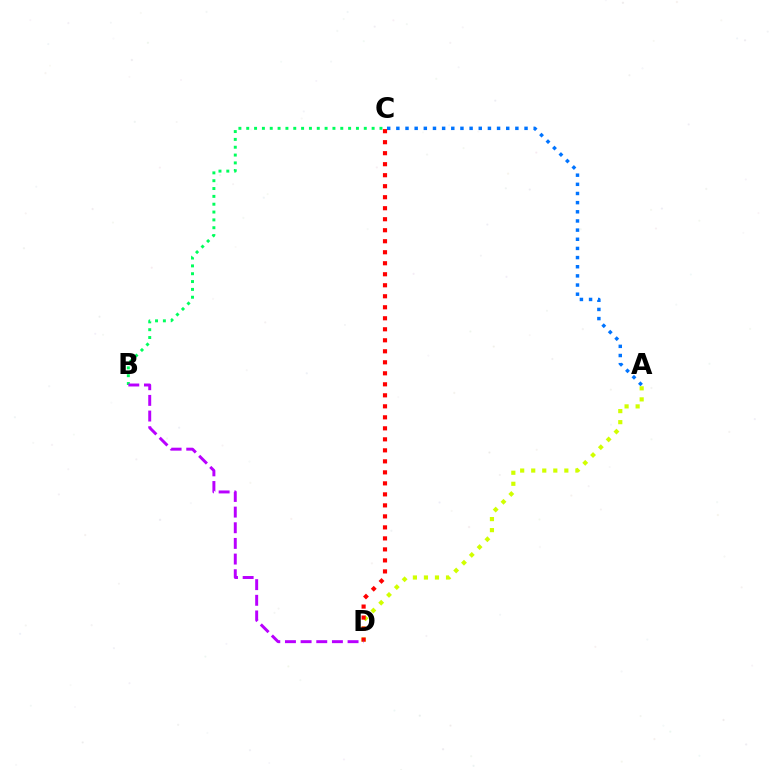{('B', 'C'): [{'color': '#00ff5c', 'line_style': 'dotted', 'thickness': 2.13}], ('A', 'C'): [{'color': '#0074ff', 'line_style': 'dotted', 'thickness': 2.49}], ('A', 'D'): [{'color': '#d1ff00', 'line_style': 'dotted', 'thickness': 3.0}], ('C', 'D'): [{'color': '#ff0000', 'line_style': 'dotted', 'thickness': 2.99}], ('B', 'D'): [{'color': '#b900ff', 'line_style': 'dashed', 'thickness': 2.13}]}